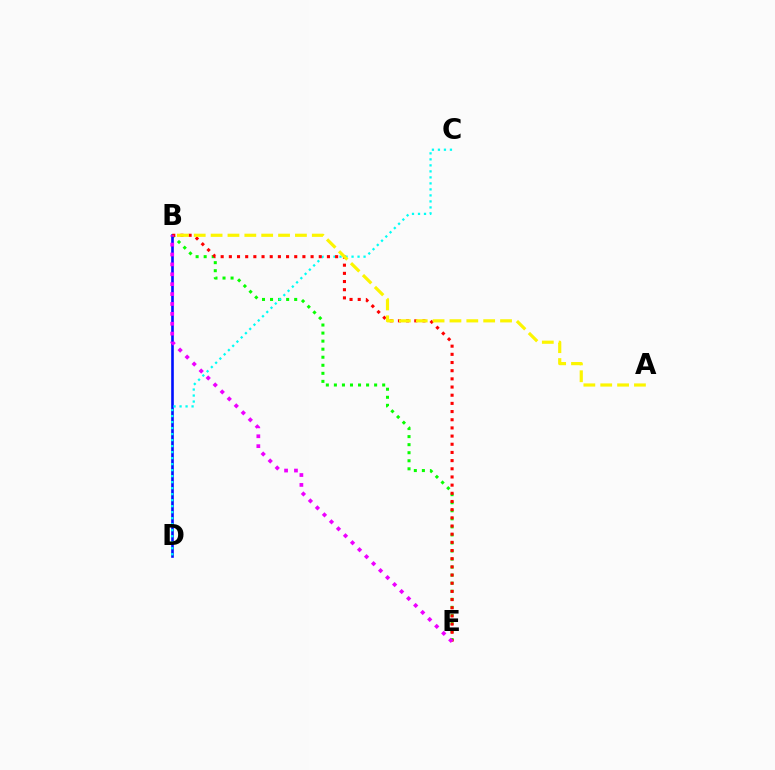{('B', 'E'): [{'color': '#08ff00', 'line_style': 'dotted', 'thickness': 2.19}, {'color': '#ff0000', 'line_style': 'dotted', 'thickness': 2.22}, {'color': '#ee00ff', 'line_style': 'dotted', 'thickness': 2.69}], ('B', 'D'): [{'color': '#0010ff', 'line_style': 'solid', 'thickness': 1.89}], ('C', 'D'): [{'color': '#00fff6', 'line_style': 'dotted', 'thickness': 1.63}], ('A', 'B'): [{'color': '#fcf500', 'line_style': 'dashed', 'thickness': 2.29}]}